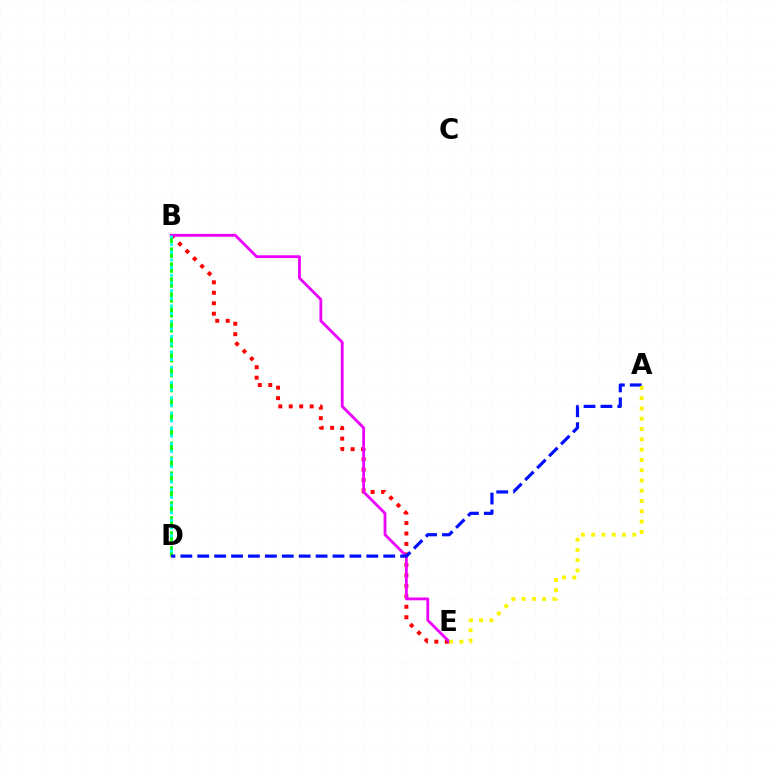{('B', 'E'): [{'color': '#ff0000', 'line_style': 'dotted', 'thickness': 2.84}, {'color': '#ee00ff', 'line_style': 'solid', 'thickness': 2.02}], ('B', 'D'): [{'color': '#08ff00', 'line_style': 'dashed', 'thickness': 2.03}, {'color': '#00fff6', 'line_style': 'dotted', 'thickness': 2.08}], ('A', 'D'): [{'color': '#0010ff', 'line_style': 'dashed', 'thickness': 2.3}], ('A', 'E'): [{'color': '#fcf500', 'line_style': 'dotted', 'thickness': 2.79}]}